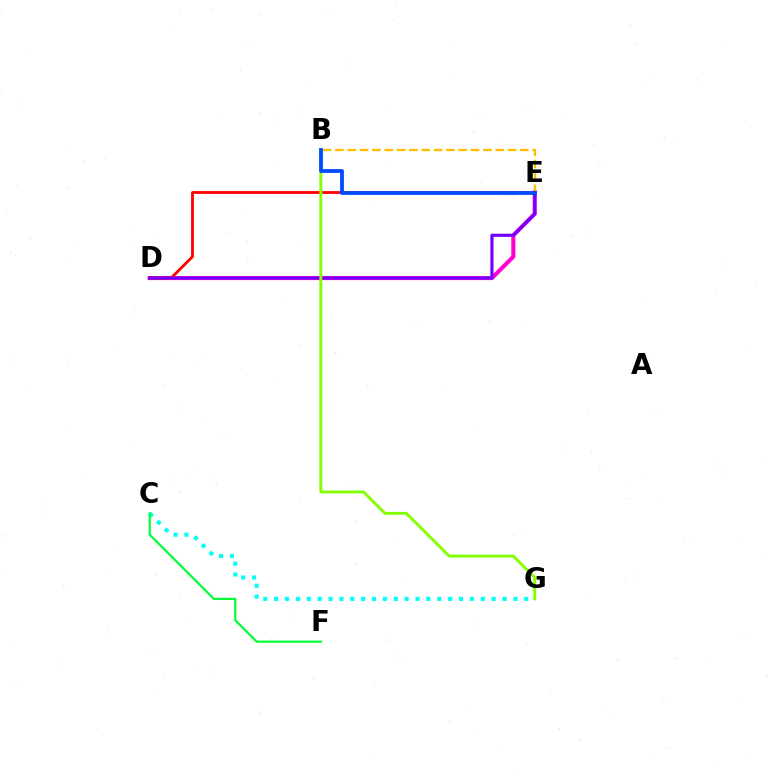{('D', 'E'): [{'color': '#ff00cf', 'line_style': 'solid', 'thickness': 2.96}, {'color': '#ff0000', 'line_style': 'solid', 'thickness': 2.02}, {'color': '#7200ff', 'line_style': 'solid', 'thickness': 2.26}], ('C', 'G'): [{'color': '#00fff6', 'line_style': 'dotted', 'thickness': 2.95}], ('C', 'F'): [{'color': '#00ff39', 'line_style': 'solid', 'thickness': 1.58}], ('B', 'E'): [{'color': '#ffbd00', 'line_style': 'dashed', 'thickness': 1.68}, {'color': '#004bff', 'line_style': 'solid', 'thickness': 2.72}], ('B', 'G'): [{'color': '#84ff00', 'line_style': 'solid', 'thickness': 2.1}]}